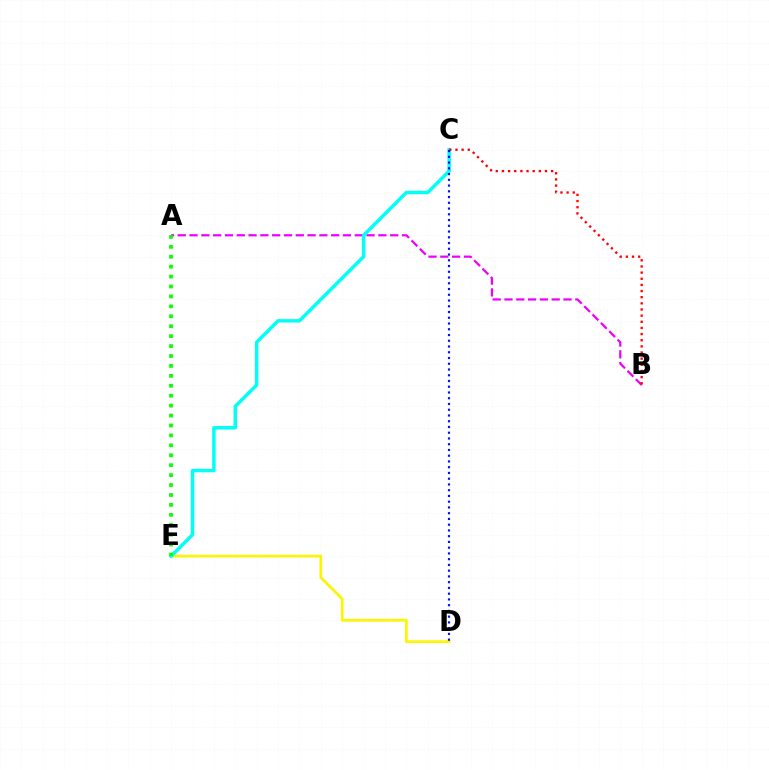{('A', 'B'): [{'color': '#ee00ff', 'line_style': 'dashed', 'thickness': 1.6}], ('D', 'E'): [{'color': '#fcf500', 'line_style': 'solid', 'thickness': 1.96}], ('C', 'E'): [{'color': '#00fff6', 'line_style': 'solid', 'thickness': 2.5}], ('B', 'C'): [{'color': '#ff0000', 'line_style': 'dotted', 'thickness': 1.67}], ('C', 'D'): [{'color': '#0010ff', 'line_style': 'dotted', 'thickness': 1.56}], ('A', 'E'): [{'color': '#08ff00', 'line_style': 'dotted', 'thickness': 2.7}]}